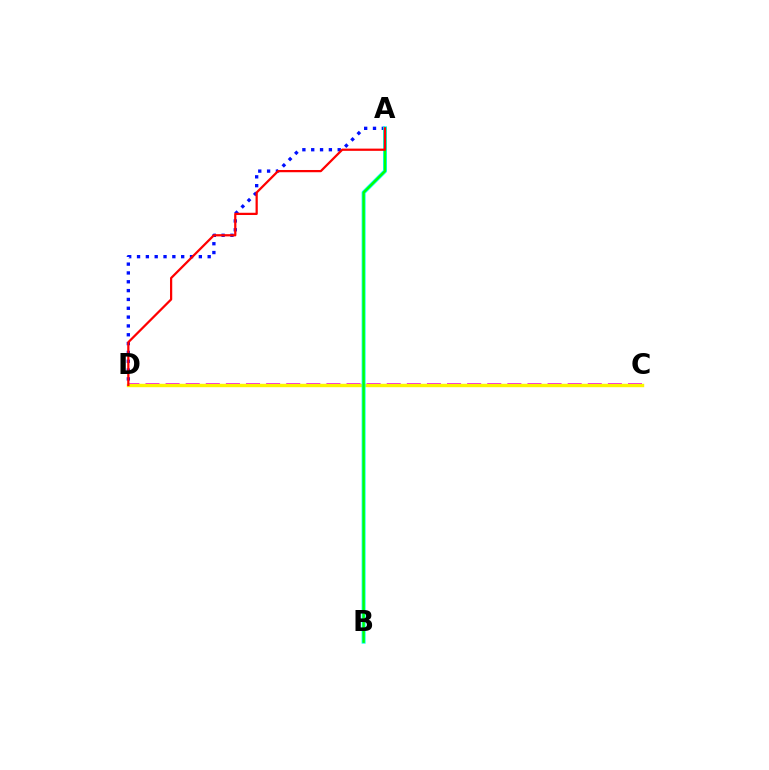{('C', 'D'): [{'color': '#ee00ff', 'line_style': 'dashed', 'thickness': 2.73}, {'color': '#fcf500', 'line_style': 'solid', 'thickness': 2.45}], ('A', 'D'): [{'color': '#0010ff', 'line_style': 'dotted', 'thickness': 2.4}, {'color': '#ff0000', 'line_style': 'solid', 'thickness': 1.61}], ('A', 'B'): [{'color': '#00fff6', 'line_style': 'solid', 'thickness': 2.86}, {'color': '#08ff00', 'line_style': 'solid', 'thickness': 1.69}]}